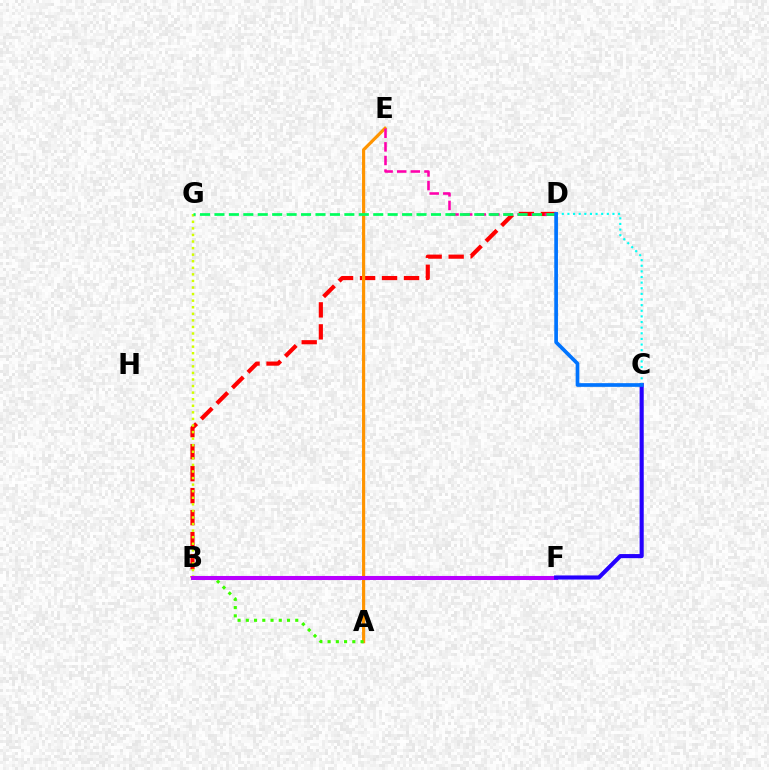{('B', 'D'): [{'color': '#ff0000', 'line_style': 'dashed', 'thickness': 2.99}], ('A', 'E'): [{'color': '#ff9400', 'line_style': 'solid', 'thickness': 2.28}], ('D', 'E'): [{'color': '#ff00ac', 'line_style': 'dashed', 'thickness': 1.85}], ('B', 'G'): [{'color': '#d1ff00', 'line_style': 'dotted', 'thickness': 1.79}], ('A', 'B'): [{'color': '#3dff00', 'line_style': 'dotted', 'thickness': 2.24}], ('D', 'G'): [{'color': '#00ff5c', 'line_style': 'dashed', 'thickness': 1.96}], ('B', 'F'): [{'color': '#b900ff', 'line_style': 'solid', 'thickness': 2.91}], ('C', 'F'): [{'color': '#2500ff', 'line_style': 'solid', 'thickness': 2.96}], ('C', 'D'): [{'color': '#00fff6', 'line_style': 'dotted', 'thickness': 1.53}, {'color': '#0074ff', 'line_style': 'solid', 'thickness': 2.65}]}